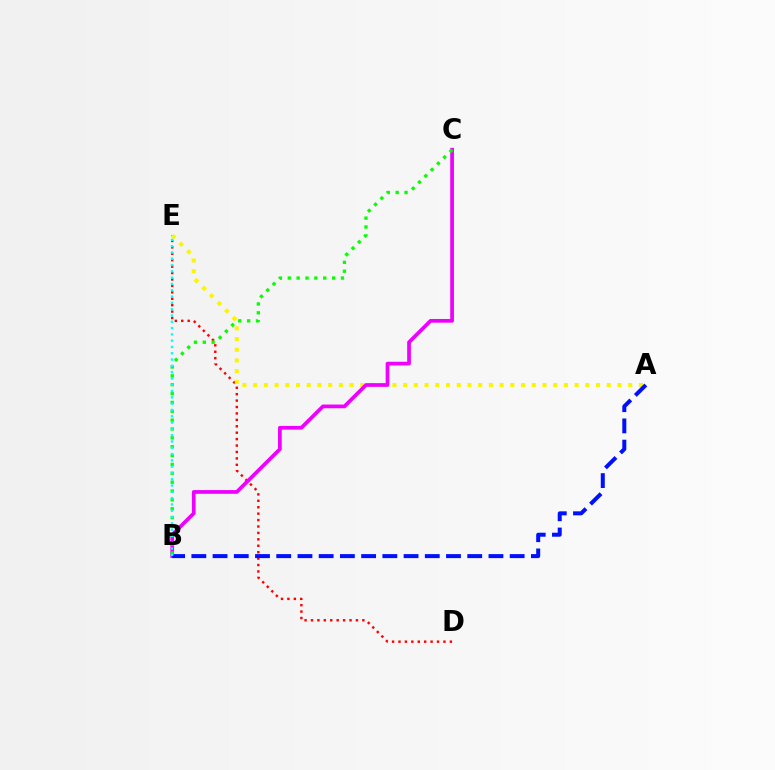{('D', 'E'): [{'color': '#ff0000', 'line_style': 'dotted', 'thickness': 1.74}], ('A', 'E'): [{'color': '#fcf500', 'line_style': 'dotted', 'thickness': 2.91}], ('B', 'C'): [{'color': '#ee00ff', 'line_style': 'solid', 'thickness': 2.68}, {'color': '#08ff00', 'line_style': 'dotted', 'thickness': 2.41}], ('A', 'B'): [{'color': '#0010ff', 'line_style': 'dashed', 'thickness': 2.88}], ('B', 'E'): [{'color': '#00fff6', 'line_style': 'dotted', 'thickness': 1.71}]}